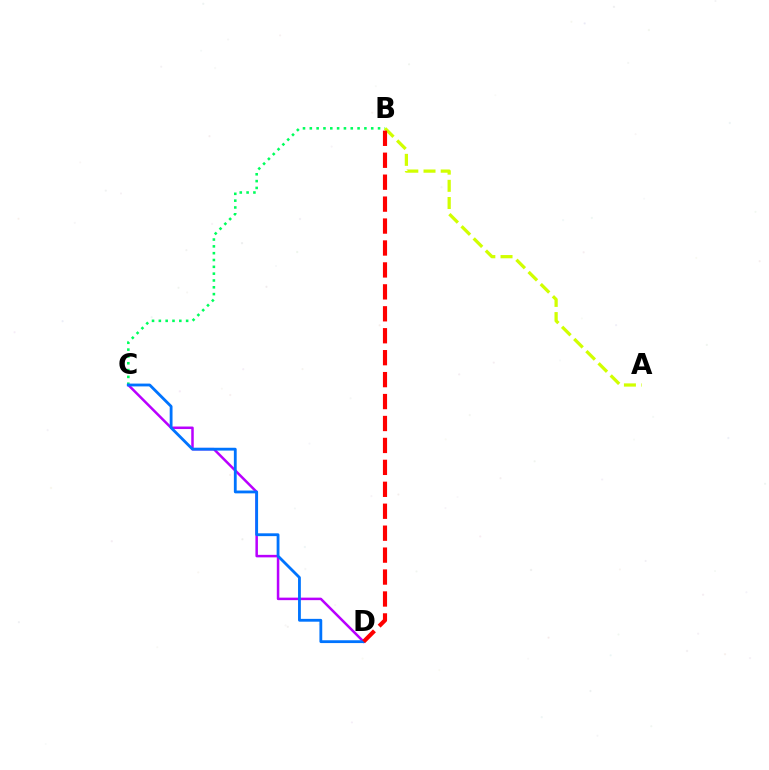{('C', 'D'): [{'color': '#b900ff', 'line_style': 'solid', 'thickness': 1.81}, {'color': '#0074ff', 'line_style': 'solid', 'thickness': 2.03}], ('B', 'C'): [{'color': '#00ff5c', 'line_style': 'dotted', 'thickness': 1.85}], ('A', 'B'): [{'color': '#d1ff00', 'line_style': 'dashed', 'thickness': 2.34}], ('B', 'D'): [{'color': '#ff0000', 'line_style': 'dashed', 'thickness': 2.98}]}